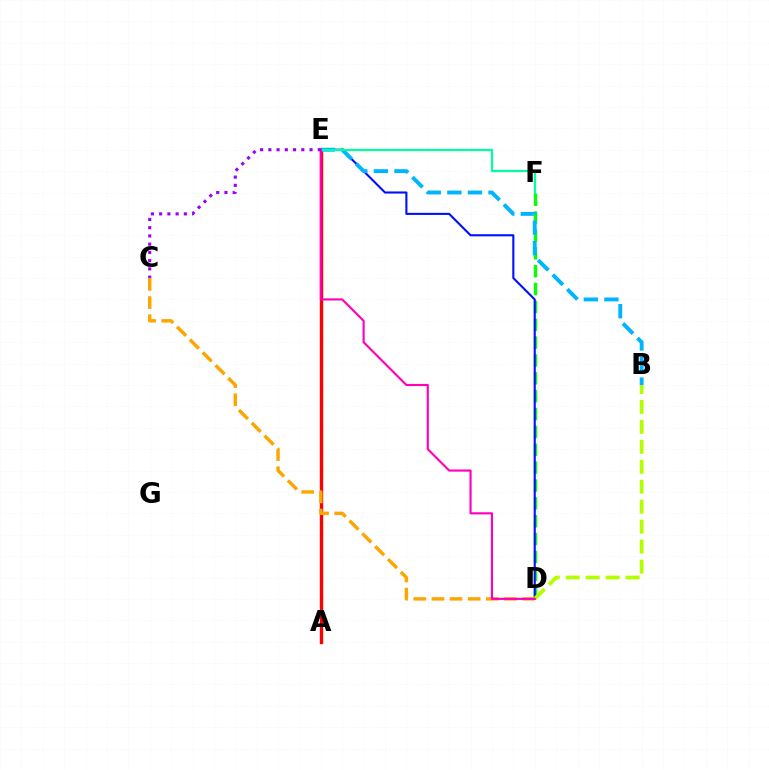{('D', 'F'): [{'color': '#08ff00', 'line_style': 'dashed', 'thickness': 2.43}], ('A', 'E'): [{'color': '#ff0000', 'line_style': 'solid', 'thickness': 2.42}], ('D', 'E'): [{'color': '#0010ff', 'line_style': 'solid', 'thickness': 1.51}, {'color': '#ff00bd', 'line_style': 'solid', 'thickness': 1.54}], ('B', 'E'): [{'color': '#00b5ff', 'line_style': 'dashed', 'thickness': 2.8}], ('B', 'D'): [{'color': '#b3ff00', 'line_style': 'dashed', 'thickness': 2.71}], ('E', 'F'): [{'color': '#00ff9d', 'line_style': 'solid', 'thickness': 1.58}], ('C', 'D'): [{'color': '#ffa500', 'line_style': 'dashed', 'thickness': 2.47}], ('C', 'E'): [{'color': '#9b00ff', 'line_style': 'dotted', 'thickness': 2.24}]}